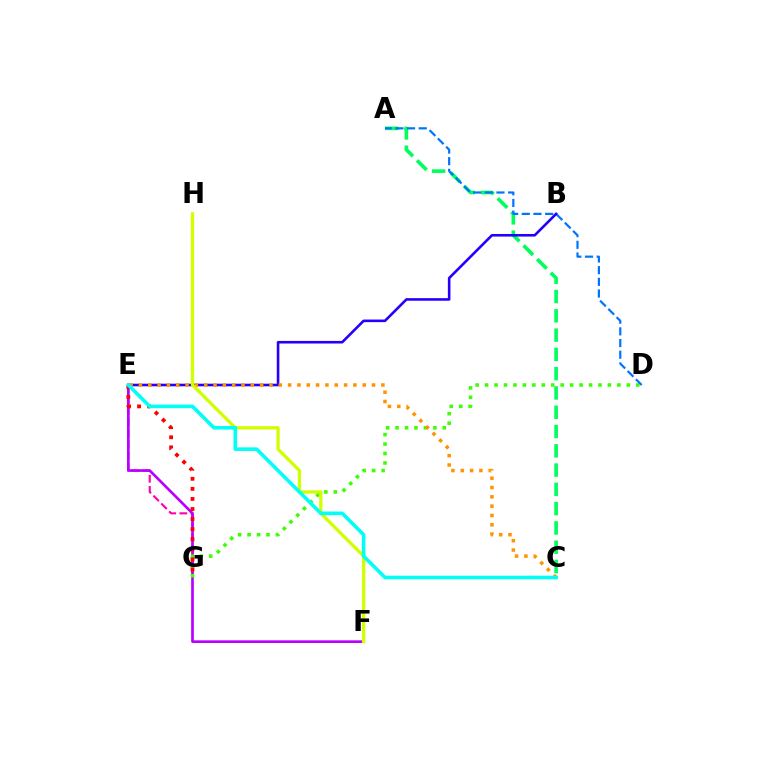{('E', 'G'): [{'color': '#ff00ac', 'line_style': 'dashed', 'thickness': 1.51}, {'color': '#ff0000', 'line_style': 'dotted', 'thickness': 2.74}], ('A', 'C'): [{'color': '#00ff5c', 'line_style': 'dashed', 'thickness': 2.62}], ('E', 'F'): [{'color': '#b900ff', 'line_style': 'solid', 'thickness': 1.93}], ('D', 'G'): [{'color': '#3dff00', 'line_style': 'dotted', 'thickness': 2.57}], ('A', 'D'): [{'color': '#0074ff', 'line_style': 'dashed', 'thickness': 1.59}], ('B', 'E'): [{'color': '#2500ff', 'line_style': 'solid', 'thickness': 1.87}], ('C', 'E'): [{'color': '#ff9400', 'line_style': 'dotted', 'thickness': 2.53}, {'color': '#00fff6', 'line_style': 'solid', 'thickness': 2.58}], ('F', 'H'): [{'color': '#d1ff00', 'line_style': 'solid', 'thickness': 2.38}]}